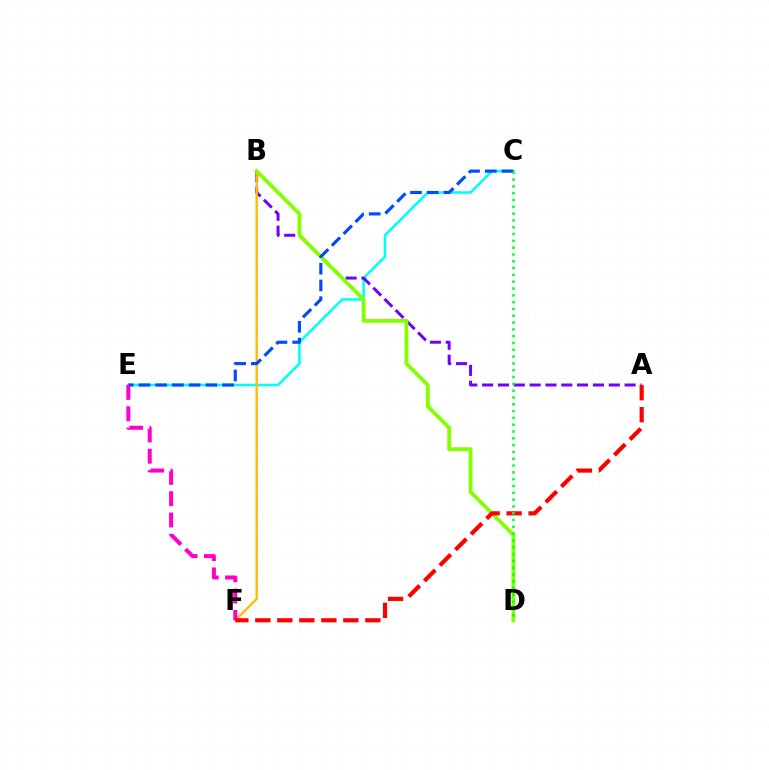{('C', 'E'): [{'color': '#00fff6', 'line_style': 'solid', 'thickness': 1.84}, {'color': '#004bff', 'line_style': 'dashed', 'thickness': 2.27}], ('A', 'B'): [{'color': '#7200ff', 'line_style': 'dashed', 'thickness': 2.15}], ('B', 'F'): [{'color': '#ffbd00', 'line_style': 'solid', 'thickness': 1.71}], ('B', 'D'): [{'color': '#84ff00', 'line_style': 'solid', 'thickness': 2.74}], ('E', 'F'): [{'color': '#ff00cf', 'line_style': 'dashed', 'thickness': 2.89}], ('A', 'F'): [{'color': '#ff0000', 'line_style': 'dashed', 'thickness': 2.99}], ('C', 'D'): [{'color': '#00ff39', 'line_style': 'dotted', 'thickness': 1.85}]}